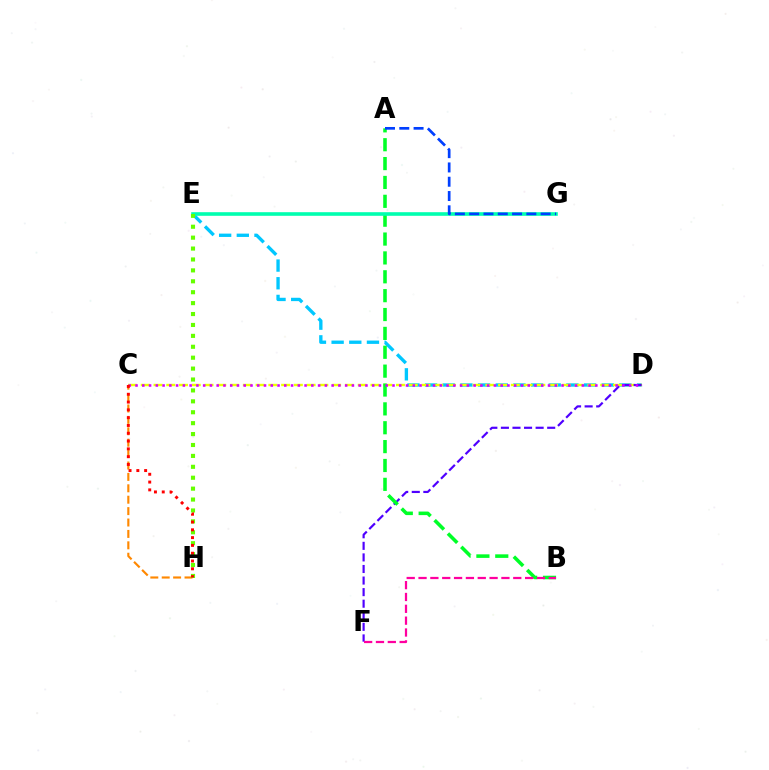{('D', 'E'): [{'color': '#00c7ff', 'line_style': 'dashed', 'thickness': 2.4}], ('C', 'D'): [{'color': '#eeff00', 'line_style': 'dashed', 'thickness': 1.73}, {'color': '#d600ff', 'line_style': 'dotted', 'thickness': 1.84}], ('D', 'F'): [{'color': '#4f00ff', 'line_style': 'dashed', 'thickness': 1.57}], ('A', 'B'): [{'color': '#00ff27', 'line_style': 'dashed', 'thickness': 2.56}], ('B', 'F'): [{'color': '#ff00a0', 'line_style': 'dashed', 'thickness': 1.61}], ('C', 'H'): [{'color': '#ff8800', 'line_style': 'dashed', 'thickness': 1.55}, {'color': '#ff0000', 'line_style': 'dotted', 'thickness': 2.12}], ('E', 'G'): [{'color': '#00ffaf', 'line_style': 'solid', 'thickness': 2.6}], ('E', 'H'): [{'color': '#66ff00', 'line_style': 'dotted', 'thickness': 2.96}], ('A', 'G'): [{'color': '#003fff', 'line_style': 'dashed', 'thickness': 1.94}]}